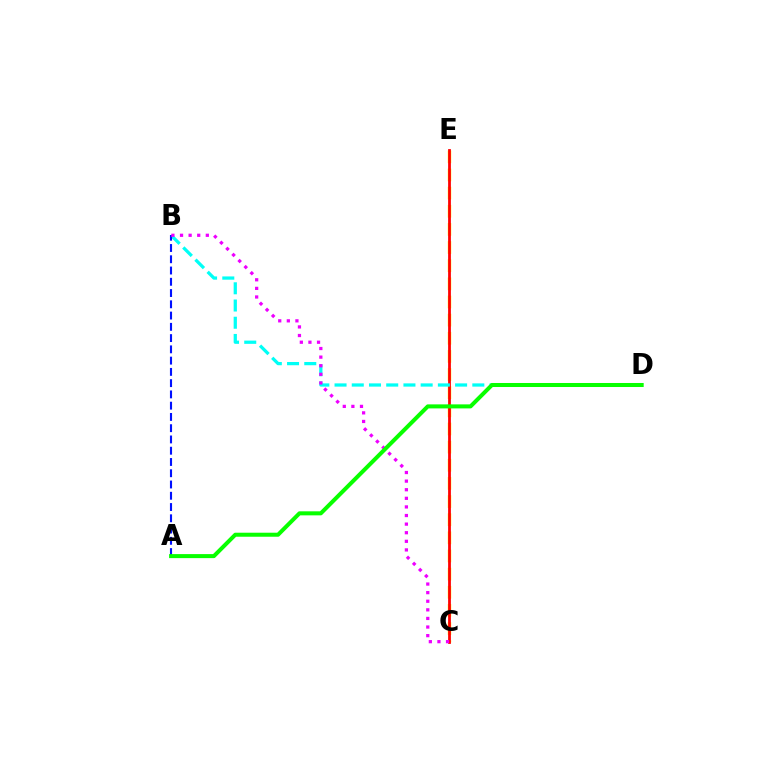{('C', 'E'): [{'color': '#fcf500', 'line_style': 'dashed', 'thickness': 2.46}, {'color': '#ff0000', 'line_style': 'solid', 'thickness': 2.0}], ('B', 'D'): [{'color': '#00fff6', 'line_style': 'dashed', 'thickness': 2.34}], ('A', 'B'): [{'color': '#0010ff', 'line_style': 'dashed', 'thickness': 1.53}], ('B', 'C'): [{'color': '#ee00ff', 'line_style': 'dotted', 'thickness': 2.34}], ('A', 'D'): [{'color': '#08ff00', 'line_style': 'solid', 'thickness': 2.9}]}